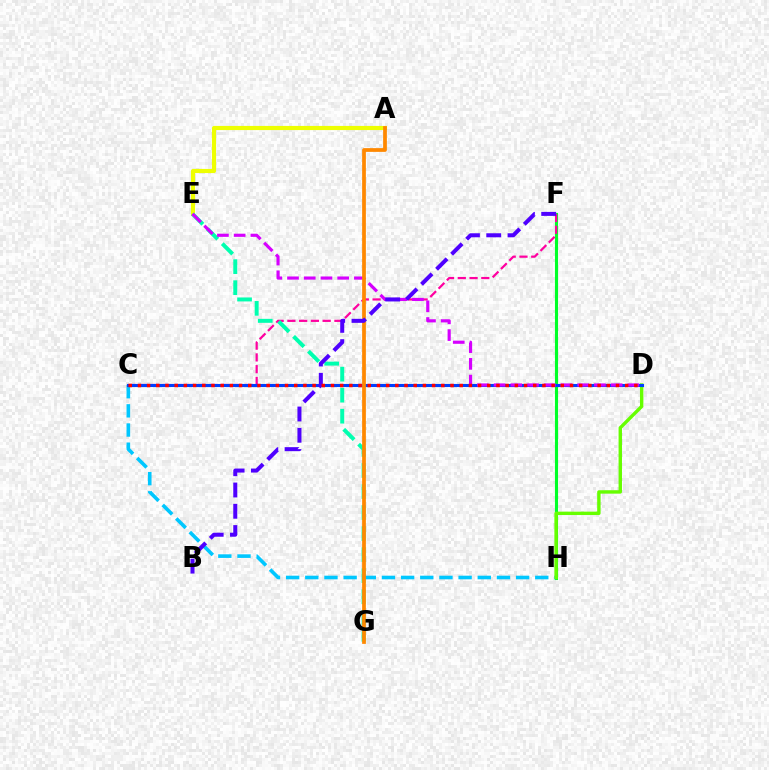{('A', 'E'): [{'color': '#eeff00', 'line_style': 'solid', 'thickness': 2.98}], ('F', 'H'): [{'color': '#00ff27', 'line_style': 'solid', 'thickness': 2.24}], ('C', 'F'): [{'color': '#ff00a0', 'line_style': 'dashed', 'thickness': 1.6}], ('E', 'G'): [{'color': '#00ffaf', 'line_style': 'dashed', 'thickness': 2.86}], ('C', 'H'): [{'color': '#00c7ff', 'line_style': 'dashed', 'thickness': 2.6}], ('D', 'H'): [{'color': '#66ff00', 'line_style': 'solid', 'thickness': 2.45}], ('C', 'D'): [{'color': '#003fff', 'line_style': 'solid', 'thickness': 2.21}, {'color': '#ff0000', 'line_style': 'dotted', 'thickness': 2.5}], ('D', 'E'): [{'color': '#d600ff', 'line_style': 'dashed', 'thickness': 2.27}], ('A', 'G'): [{'color': '#ff8800', 'line_style': 'solid', 'thickness': 2.69}], ('B', 'F'): [{'color': '#4f00ff', 'line_style': 'dashed', 'thickness': 2.89}]}